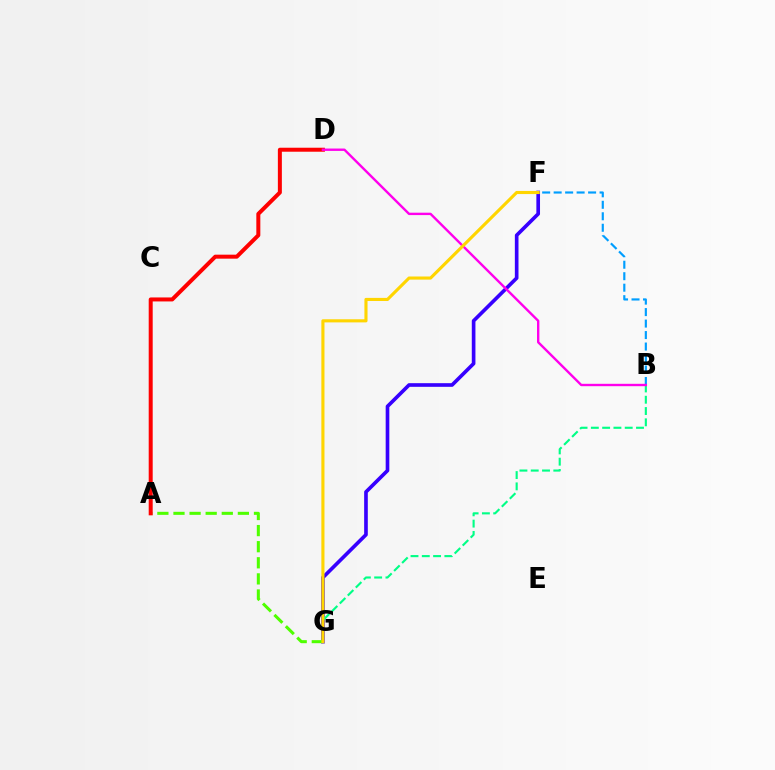{('F', 'G'): [{'color': '#3700ff', 'line_style': 'solid', 'thickness': 2.63}, {'color': '#ffd500', 'line_style': 'solid', 'thickness': 2.25}], ('B', 'G'): [{'color': '#00ff86', 'line_style': 'dashed', 'thickness': 1.53}], ('B', 'F'): [{'color': '#009eff', 'line_style': 'dashed', 'thickness': 1.56}], ('A', 'G'): [{'color': '#4fff00', 'line_style': 'dashed', 'thickness': 2.19}], ('A', 'D'): [{'color': '#ff0000', 'line_style': 'solid', 'thickness': 2.87}], ('B', 'D'): [{'color': '#ff00ed', 'line_style': 'solid', 'thickness': 1.72}]}